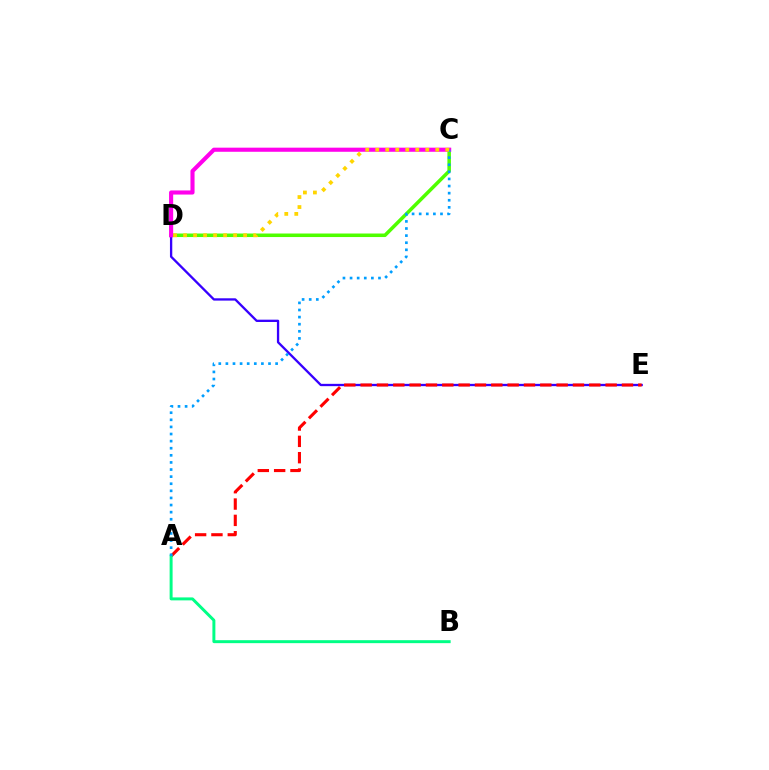{('C', 'D'): [{'color': '#4fff00', 'line_style': 'solid', 'thickness': 2.55}, {'color': '#ff00ed', 'line_style': 'solid', 'thickness': 2.96}, {'color': '#ffd500', 'line_style': 'dotted', 'thickness': 2.72}], ('D', 'E'): [{'color': '#3700ff', 'line_style': 'solid', 'thickness': 1.67}], ('A', 'E'): [{'color': '#ff0000', 'line_style': 'dashed', 'thickness': 2.22}], ('A', 'B'): [{'color': '#00ff86', 'line_style': 'solid', 'thickness': 2.13}], ('A', 'C'): [{'color': '#009eff', 'line_style': 'dotted', 'thickness': 1.93}]}